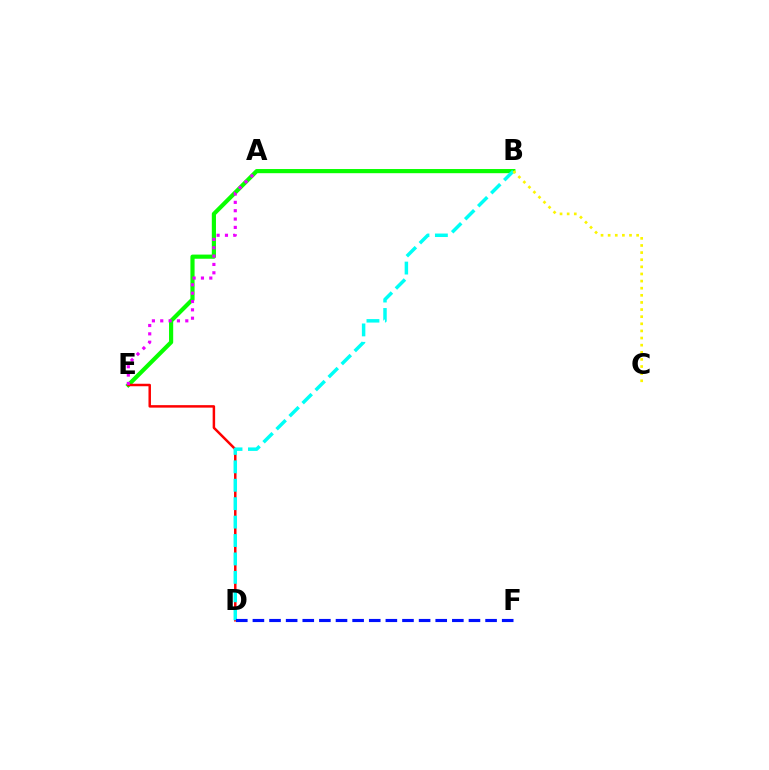{('B', 'E'): [{'color': '#08ff00', 'line_style': 'solid', 'thickness': 3.0}], ('D', 'E'): [{'color': '#ff0000', 'line_style': 'solid', 'thickness': 1.79}], ('B', 'D'): [{'color': '#00fff6', 'line_style': 'dashed', 'thickness': 2.5}], ('A', 'E'): [{'color': '#ee00ff', 'line_style': 'dotted', 'thickness': 2.27}], ('B', 'C'): [{'color': '#fcf500', 'line_style': 'dotted', 'thickness': 1.93}], ('D', 'F'): [{'color': '#0010ff', 'line_style': 'dashed', 'thickness': 2.26}]}